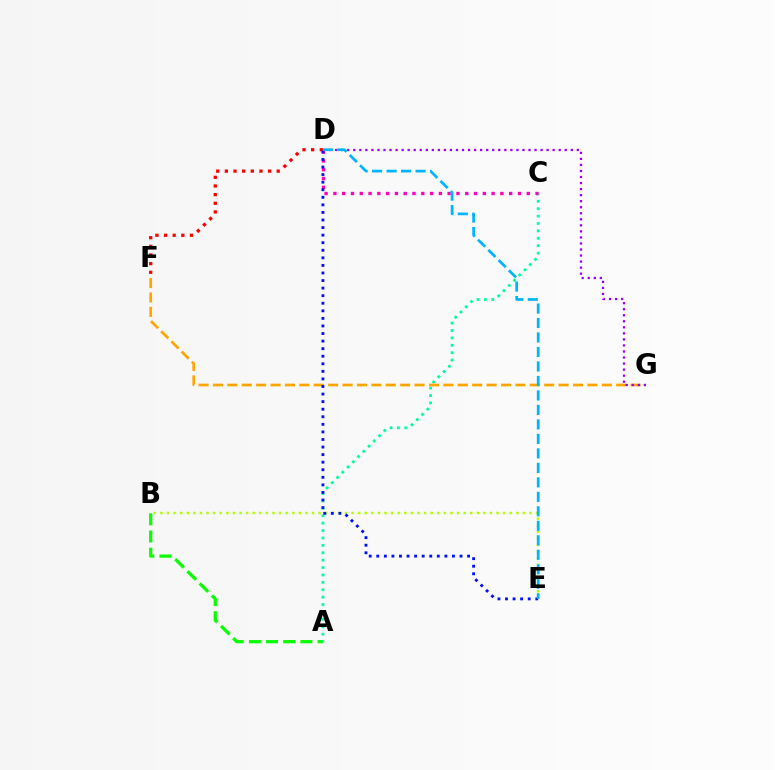{('A', 'B'): [{'color': '#08ff00', 'line_style': 'dashed', 'thickness': 2.33}], ('A', 'C'): [{'color': '#00ff9d', 'line_style': 'dotted', 'thickness': 2.01}], ('C', 'D'): [{'color': '#ff00bd', 'line_style': 'dotted', 'thickness': 2.39}], ('F', 'G'): [{'color': '#ffa500', 'line_style': 'dashed', 'thickness': 1.96}], ('B', 'E'): [{'color': '#b3ff00', 'line_style': 'dotted', 'thickness': 1.79}], ('D', 'F'): [{'color': '#ff0000', 'line_style': 'dotted', 'thickness': 2.35}], ('D', 'E'): [{'color': '#0010ff', 'line_style': 'dotted', 'thickness': 2.06}, {'color': '#00b5ff', 'line_style': 'dashed', 'thickness': 1.97}], ('D', 'G'): [{'color': '#9b00ff', 'line_style': 'dotted', 'thickness': 1.64}]}